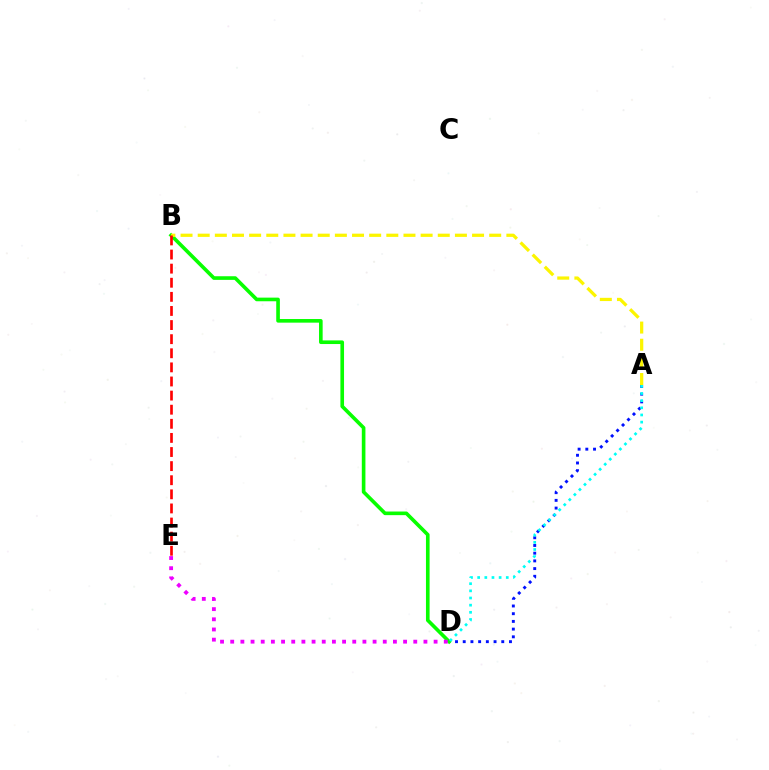{('A', 'D'): [{'color': '#0010ff', 'line_style': 'dotted', 'thickness': 2.09}, {'color': '#00fff6', 'line_style': 'dotted', 'thickness': 1.94}], ('B', 'D'): [{'color': '#08ff00', 'line_style': 'solid', 'thickness': 2.61}], ('A', 'B'): [{'color': '#fcf500', 'line_style': 'dashed', 'thickness': 2.33}], ('B', 'E'): [{'color': '#ff0000', 'line_style': 'dashed', 'thickness': 1.92}], ('D', 'E'): [{'color': '#ee00ff', 'line_style': 'dotted', 'thickness': 2.76}]}